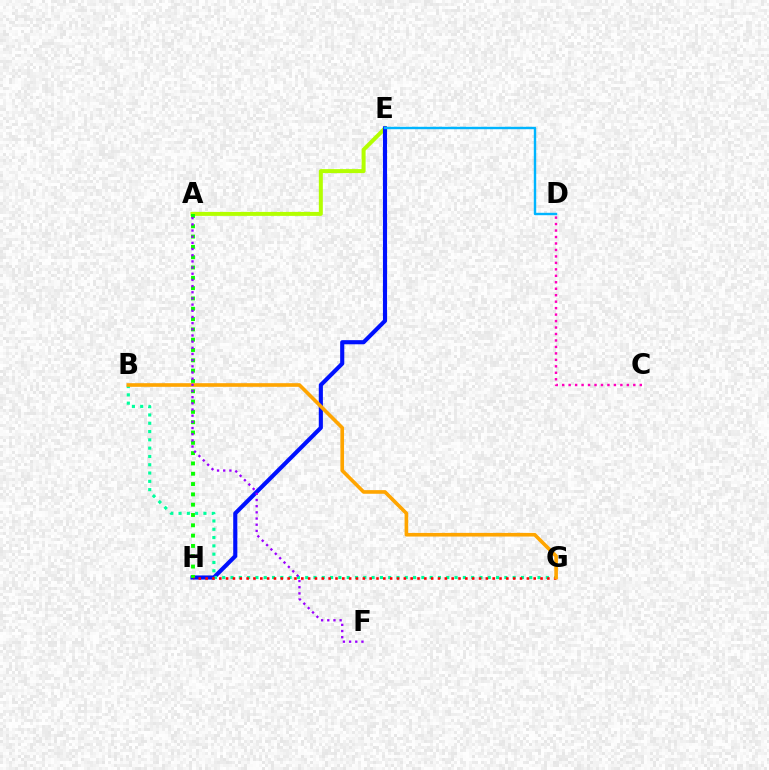{('A', 'E'): [{'color': '#b3ff00', 'line_style': 'solid', 'thickness': 2.87}], ('E', 'H'): [{'color': '#0010ff', 'line_style': 'solid', 'thickness': 2.96}], ('C', 'D'): [{'color': '#ff00bd', 'line_style': 'dotted', 'thickness': 1.76}], ('A', 'H'): [{'color': '#08ff00', 'line_style': 'dotted', 'thickness': 2.8}], ('B', 'G'): [{'color': '#00ff9d', 'line_style': 'dotted', 'thickness': 2.25}, {'color': '#ffa500', 'line_style': 'solid', 'thickness': 2.62}], ('G', 'H'): [{'color': '#ff0000', 'line_style': 'dotted', 'thickness': 1.86}], ('A', 'F'): [{'color': '#9b00ff', 'line_style': 'dotted', 'thickness': 1.68}], ('D', 'E'): [{'color': '#00b5ff', 'line_style': 'solid', 'thickness': 1.73}]}